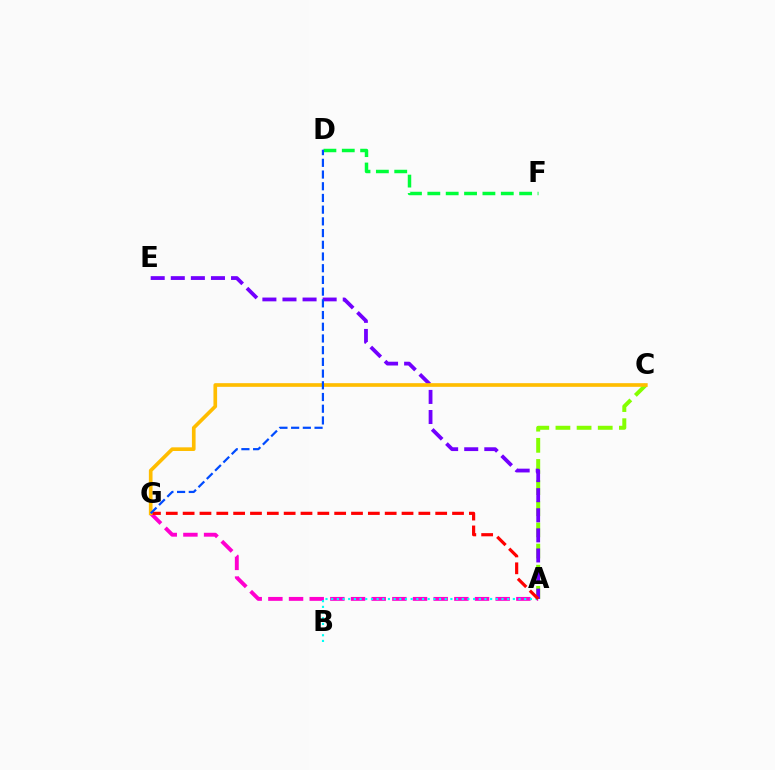{('A', 'G'): [{'color': '#ff00cf', 'line_style': 'dashed', 'thickness': 2.81}, {'color': '#ff0000', 'line_style': 'dashed', 'thickness': 2.29}], ('A', 'C'): [{'color': '#84ff00', 'line_style': 'dashed', 'thickness': 2.87}], ('A', 'E'): [{'color': '#7200ff', 'line_style': 'dashed', 'thickness': 2.73}], ('A', 'B'): [{'color': '#00fff6', 'line_style': 'dotted', 'thickness': 1.54}], ('C', 'G'): [{'color': '#ffbd00', 'line_style': 'solid', 'thickness': 2.64}], ('D', 'F'): [{'color': '#00ff39', 'line_style': 'dashed', 'thickness': 2.49}], ('D', 'G'): [{'color': '#004bff', 'line_style': 'dashed', 'thickness': 1.59}]}